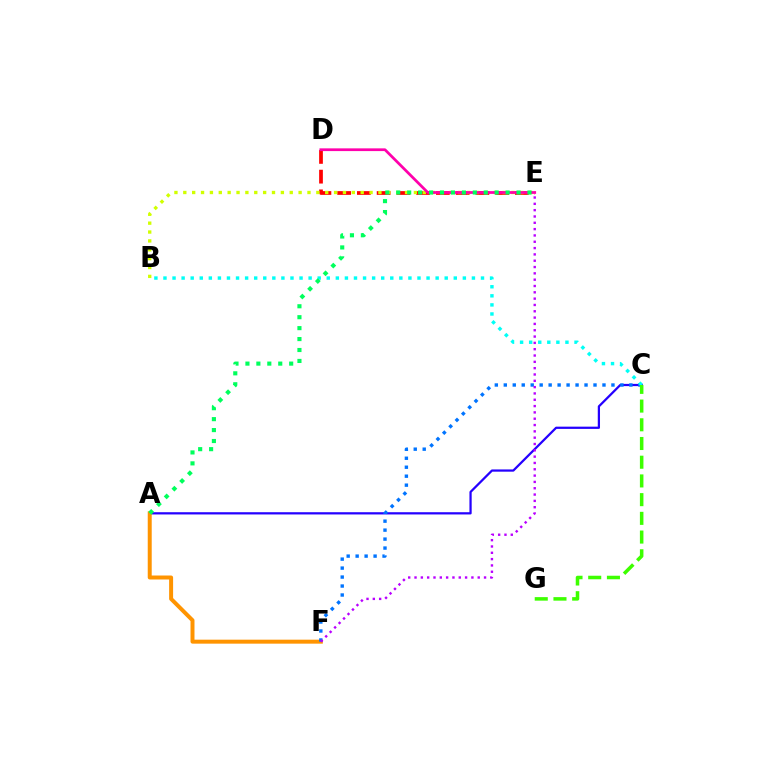{('A', 'C'): [{'color': '#2500ff', 'line_style': 'solid', 'thickness': 1.61}], ('D', 'E'): [{'color': '#ff0000', 'line_style': 'dashed', 'thickness': 2.68}, {'color': '#ff00ac', 'line_style': 'solid', 'thickness': 1.97}], ('A', 'F'): [{'color': '#ff9400', 'line_style': 'solid', 'thickness': 2.86}], ('C', 'F'): [{'color': '#0074ff', 'line_style': 'dotted', 'thickness': 2.44}], ('B', 'E'): [{'color': '#d1ff00', 'line_style': 'dotted', 'thickness': 2.41}], ('B', 'C'): [{'color': '#00fff6', 'line_style': 'dotted', 'thickness': 2.46}], ('E', 'F'): [{'color': '#b900ff', 'line_style': 'dotted', 'thickness': 1.72}], ('C', 'G'): [{'color': '#3dff00', 'line_style': 'dashed', 'thickness': 2.54}], ('A', 'E'): [{'color': '#00ff5c', 'line_style': 'dotted', 'thickness': 2.97}]}